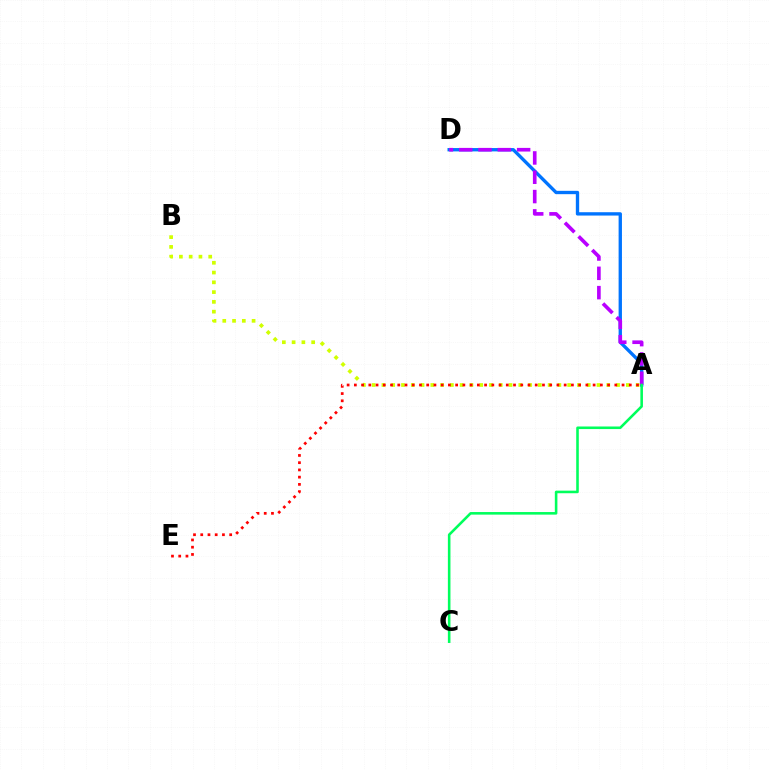{('A', 'D'): [{'color': '#0074ff', 'line_style': 'solid', 'thickness': 2.41}, {'color': '#b900ff', 'line_style': 'dashed', 'thickness': 2.62}], ('A', 'B'): [{'color': '#d1ff00', 'line_style': 'dotted', 'thickness': 2.66}], ('A', 'C'): [{'color': '#00ff5c', 'line_style': 'solid', 'thickness': 1.86}], ('A', 'E'): [{'color': '#ff0000', 'line_style': 'dotted', 'thickness': 1.97}]}